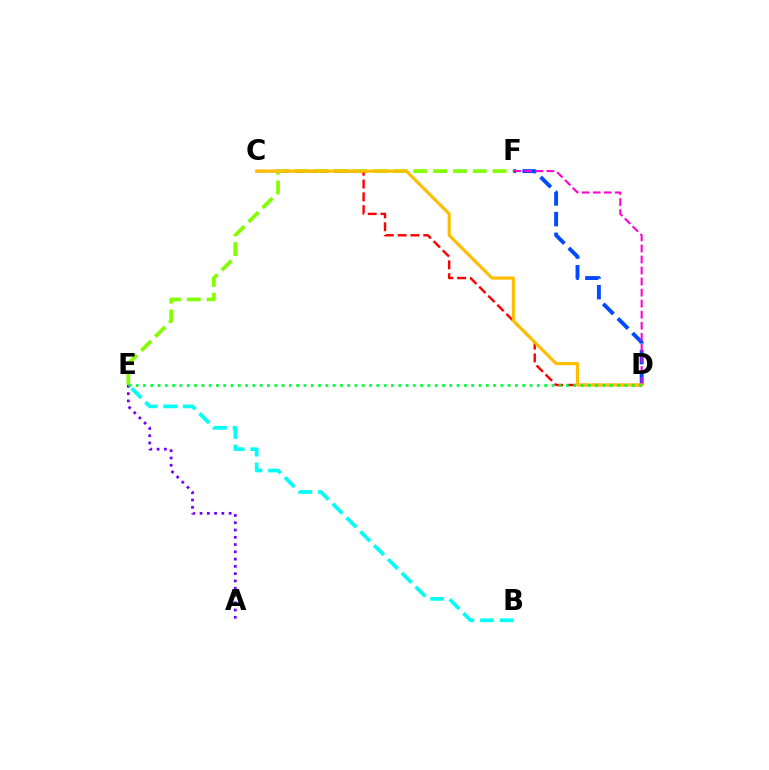{('A', 'E'): [{'color': '#7200ff', 'line_style': 'dotted', 'thickness': 1.98}], ('E', 'F'): [{'color': '#84ff00', 'line_style': 'dashed', 'thickness': 2.69}], ('C', 'D'): [{'color': '#ff0000', 'line_style': 'dashed', 'thickness': 1.74}, {'color': '#ffbd00', 'line_style': 'solid', 'thickness': 2.25}], ('D', 'F'): [{'color': '#004bff', 'line_style': 'dashed', 'thickness': 2.81}, {'color': '#ff00cf', 'line_style': 'dashed', 'thickness': 1.5}], ('B', 'E'): [{'color': '#00fff6', 'line_style': 'dashed', 'thickness': 2.66}], ('D', 'E'): [{'color': '#00ff39', 'line_style': 'dotted', 'thickness': 1.98}]}